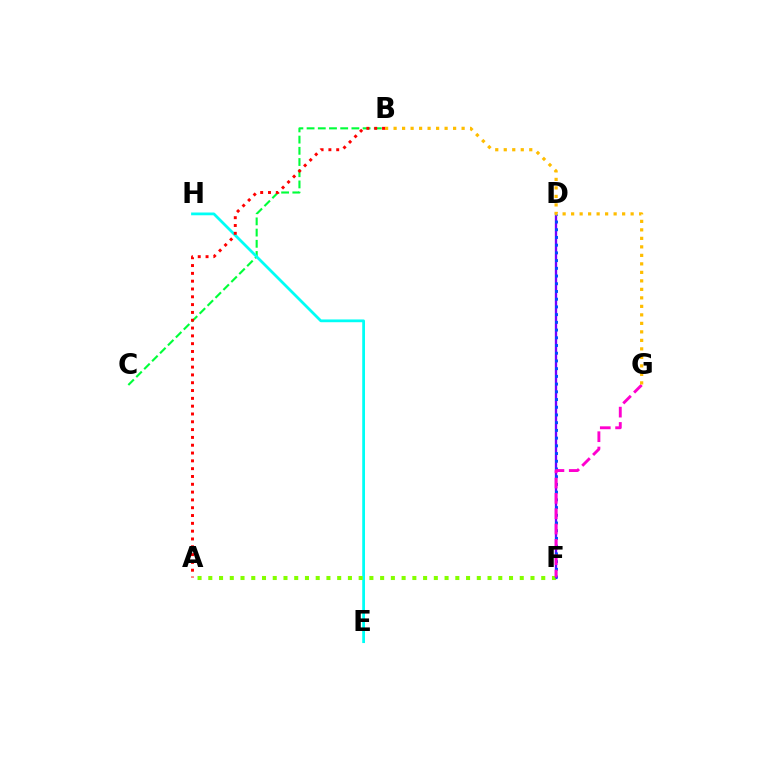{('B', 'C'): [{'color': '#00ff39', 'line_style': 'dashed', 'thickness': 1.52}], ('D', 'F'): [{'color': '#7200ff', 'line_style': 'solid', 'thickness': 1.68}, {'color': '#004bff', 'line_style': 'dotted', 'thickness': 2.1}], ('E', 'H'): [{'color': '#00fff6', 'line_style': 'solid', 'thickness': 1.99}], ('A', 'B'): [{'color': '#ff0000', 'line_style': 'dotted', 'thickness': 2.12}], ('A', 'F'): [{'color': '#84ff00', 'line_style': 'dotted', 'thickness': 2.92}], ('F', 'G'): [{'color': '#ff00cf', 'line_style': 'dashed', 'thickness': 2.08}], ('B', 'G'): [{'color': '#ffbd00', 'line_style': 'dotted', 'thickness': 2.31}]}